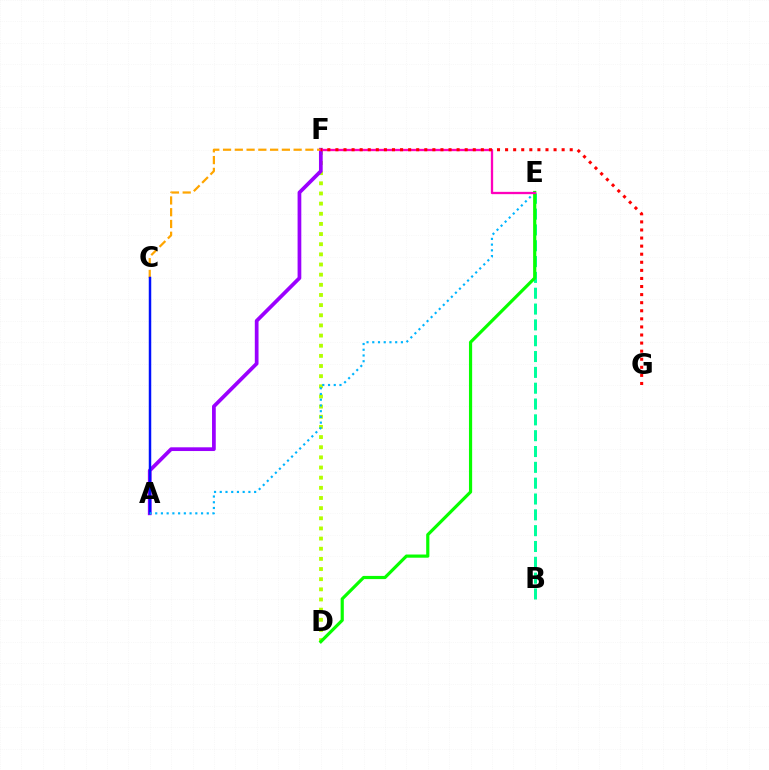{('D', 'F'): [{'color': '#b3ff00', 'line_style': 'dotted', 'thickness': 2.76}], ('B', 'E'): [{'color': '#00ff9d', 'line_style': 'dashed', 'thickness': 2.15}], ('A', 'F'): [{'color': '#9b00ff', 'line_style': 'solid', 'thickness': 2.68}], ('C', 'F'): [{'color': '#ffa500', 'line_style': 'dashed', 'thickness': 1.6}], ('A', 'C'): [{'color': '#0010ff', 'line_style': 'solid', 'thickness': 1.78}], ('A', 'E'): [{'color': '#00b5ff', 'line_style': 'dotted', 'thickness': 1.56}], ('D', 'E'): [{'color': '#08ff00', 'line_style': 'solid', 'thickness': 2.29}], ('E', 'F'): [{'color': '#ff00bd', 'line_style': 'solid', 'thickness': 1.66}], ('F', 'G'): [{'color': '#ff0000', 'line_style': 'dotted', 'thickness': 2.2}]}